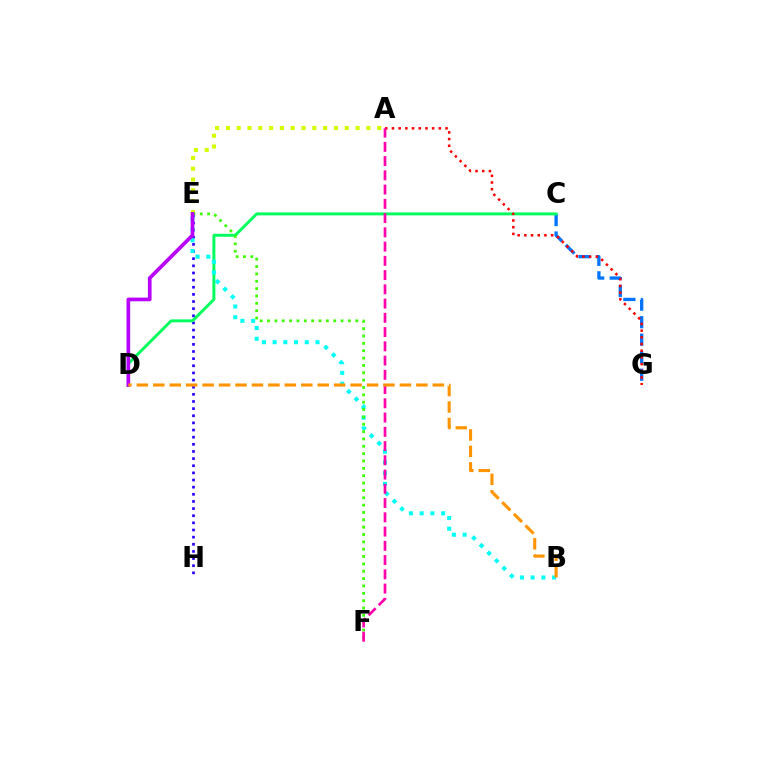{('E', 'H'): [{'color': '#2500ff', 'line_style': 'dotted', 'thickness': 1.94}], ('C', 'G'): [{'color': '#0074ff', 'line_style': 'dashed', 'thickness': 2.38}], ('A', 'E'): [{'color': '#d1ff00', 'line_style': 'dotted', 'thickness': 2.94}], ('C', 'D'): [{'color': '#00ff5c', 'line_style': 'solid', 'thickness': 2.11}], ('A', 'G'): [{'color': '#ff0000', 'line_style': 'dotted', 'thickness': 1.82}], ('B', 'E'): [{'color': '#00fff6', 'line_style': 'dotted', 'thickness': 2.91}], ('E', 'F'): [{'color': '#3dff00', 'line_style': 'dotted', 'thickness': 2.0}], ('D', 'E'): [{'color': '#b900ff', 'line_style': 'solid', 'thickness': 2.64}], ('A', 'F'): [{'color': '#ff00ac', 'line_style': 'dashed', 'thickness': 1.94}], ('B', 'D'): [{'color': '#ff9400', 'line_style': 'dashed', 'thickness': 2.23}]}